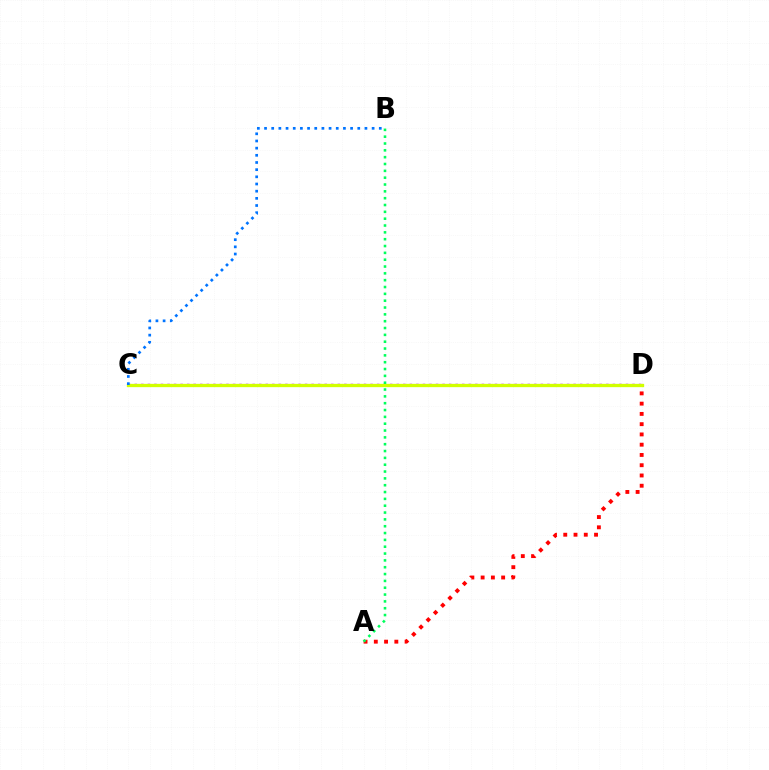{('A', 'D'): [{'color': '#ff0000', 'line_style': 'dotted', 'thickness': 2.79}], ('C', 'D'): [{'color': '#b900ff', 'line_style': 'dotted', 'thickness': 1.78}, {'color': '#d1ff00', 'line_style': 'solid', 'thickness': 2.38}], ('B', 'C'): [{'color': '#0074ff', 'line_style': 'dotted', 'thickness': 1.95}], ('A', 'B'): [{'color': '#00ff5c', 'line_style': 'dotted', 'thickness': 1.86}]}